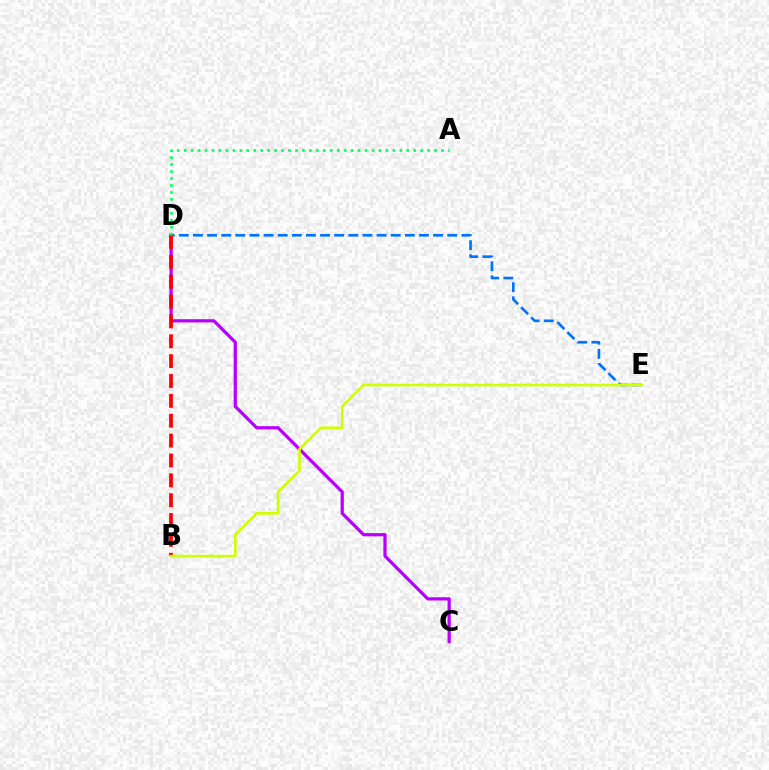{('D', 'E'): [{'color': '#0074ff', 'line_style': 'dashed', 'thickness': 1.92}], ('C', 'D'): [{'color': '#b900ff', 'line_style': 'solid', 'thickness': 2.32}], ('B', 'D'): [{'color': '#ff0000', 'line_style': 'dashed', 'thickness': 2.7}], ('A', 'D'): [{'color': '#00ff5c', 'line_style': 'dotted', 'thickness': 1.89}], ('B', 'E'): [{'color': '#d1ff00', 'line_style': 'solid', 'thickness': 1.91}]}